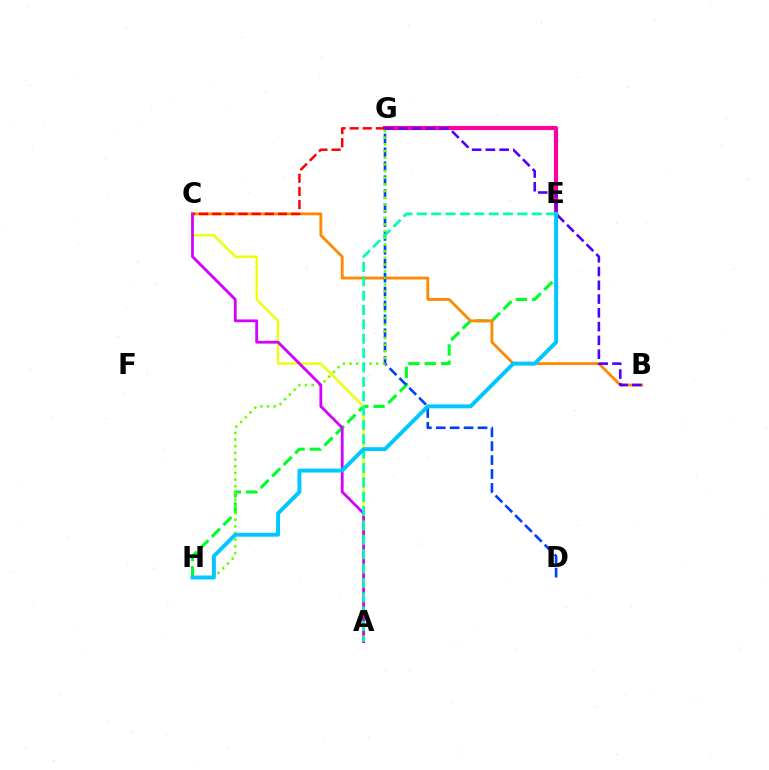{('E', 'H'): [{'color': '#00ff27', 'line_style': 'dashed', 'thickness': 2.21}, {'color': '#00c7ff', 'line_style': 'solid', 'thickness': 2.83}], ('E', 'G'): [{'color': '#ff00a0', 'line_style': 'solid', 'thickness': 3.0}], ('B', 'C'): [{'color': '#ff8800', 'line_style': 'solid', 'thickness': 2.04}], ('C', 'G'): [{'color': '#ff0000', 'line_style': 'dashed', 'thickness': 1.79}], ('A', 'C'): [{'color': '#eeff00', 'line_style': 'solid', 'thickness': 1.67}, {'color': '#d600ff', 'line_style': 'solid', 'thickness': 2.02}], ('D', 'G'): [{'color': '#003fff', 'line_style': 'dashed', 'thickness': 1.89}], ('G', 'H'): [{'color': '#66ff00', 'line_style': 'dotted', 'thickness': 1.81}], ('B', 'G'): [{'color': '#4f00ff', 'line_style': 'dashed', 'thickness': 1.87}], ('A', 'E'): [{'color': '#00ffaf', 'line_style': 'dashed', 'thickness': 1.95}]}